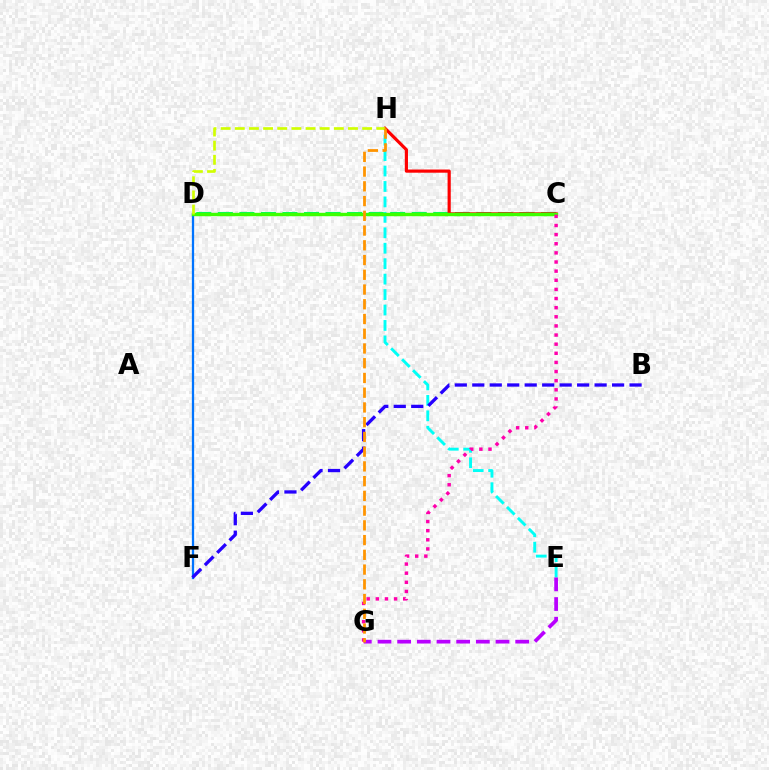{('E', 'H'): [{'color': '#00fff6', 'line_style': 'dashed', 'thickness': 2.1}], ('D', 'F'): [{'color': '#0074ff', 'line_style': 'solid', 'thickness': 1.63}], ('C', 'D'): [{'color': '#00ff5c', 'line_style': 'dashed', 'thickness': 2.93}, {'color': '#3dff00', 'line_style': 'solid', 'thickness': 2.44}], ('B', 'F'): [{'color': '#2500ff', 'line_style': 'dashed', 'thickness': 2.37}], ('C', 'H'): [{'color': '#ff0000', 'line_style': 'solid', 'thickness': 2.28}], ('E', 'G'): [{'color': '#b900ff', 'line_style': 'dashed', 'thickness': 2.67}], ('D', 'H'): [{'color': '#d1ff00', 'line_style': 'dashed', 'thickness': 1.92}], ('C', 'G'): [{'color': '#ff00ac', 'line_style': 'dotted', 'thickness': 2.48}], ('G', 'H'): [{'color': '#ff9400', 'line_style': 'dashed', 'thickness': 2.0}]}